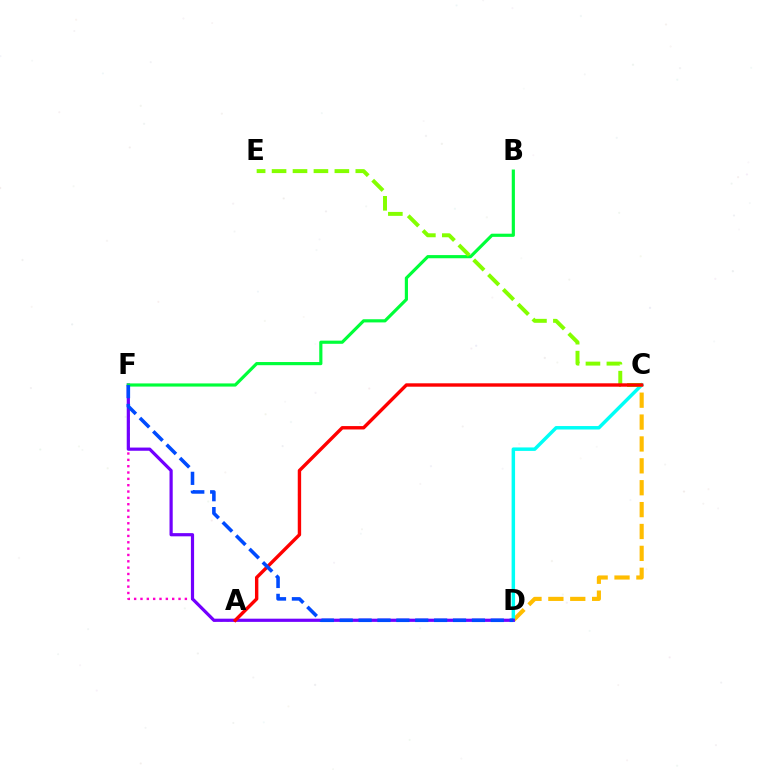{('C', 'D'): [{'color': '#ffbd00', 'line_style': 'dashed', 'thickness': 2.97}, {'color': '#00fff6', 'line_style': 'solid', 'thickness': 2.5}], ('A', 'F'): [{'color': '#ff00cf', 'line_style': 'dotted', 'thickness': 1.72}], ('D', 'F'): [{'color': '#7200ff', 'line_style': 'solid', 'thickness': 2.3}, {'color': '#004bff', 'line_style': 'dashed', 'thickness': 2.57}], ('B', 'F'): [{'color': '#00ff39', 'line_style': 'solid', 'thickness': 2.28}], ('C', 'E'): [{'color': '#84ff00', 'line_style': 'dashed', 'thickness': 2.84}], ('A', 'C'): [{'color': '#ff0000', 'line_style': 'solid', 'thickness': 2.44}]}